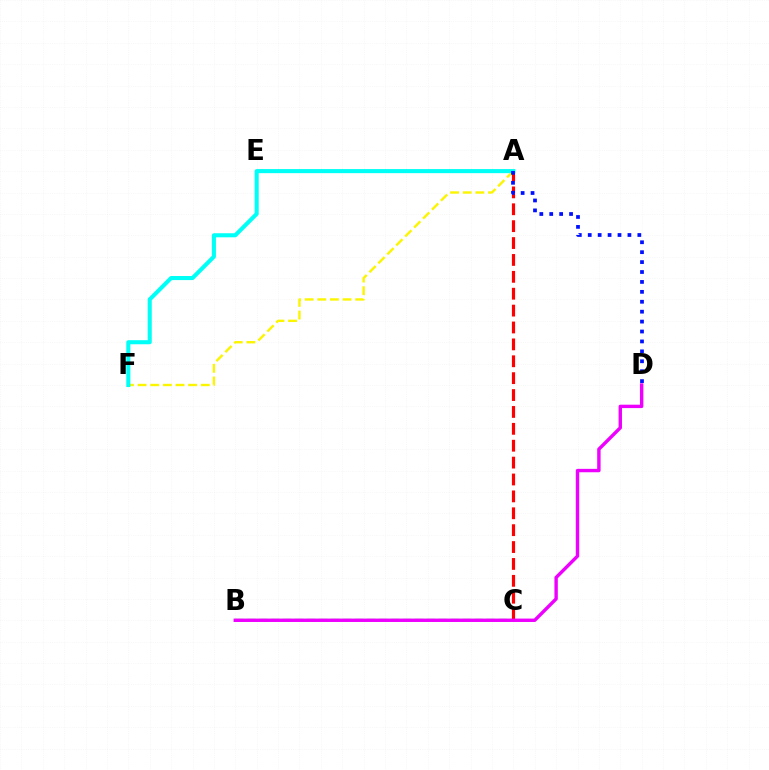{('B', 'C'): [{'color': '#08ff00', 'line_style': 'dashed', 'thickness': 1.63}], ('A', 'C'): [{'color': '#ff0000', 'line_style': 'dashed', 'thickness': 2.29}], ('A', 'F'): [{'color': '#fcf500', 'line_style': 'dashed', 'thickness': 1.72}, {'color': '#00fff6', 'line_style': 'solid', 'thickness': 2.93}], ('B', 'D'): [{'color': '#ee00ff', 'line_style': 'solid', 'thickness': 2.45}], ('A', 'D'): [{'color': '#0010ff', 'line_style': 'dotted', 'thickness': 2.69}]}